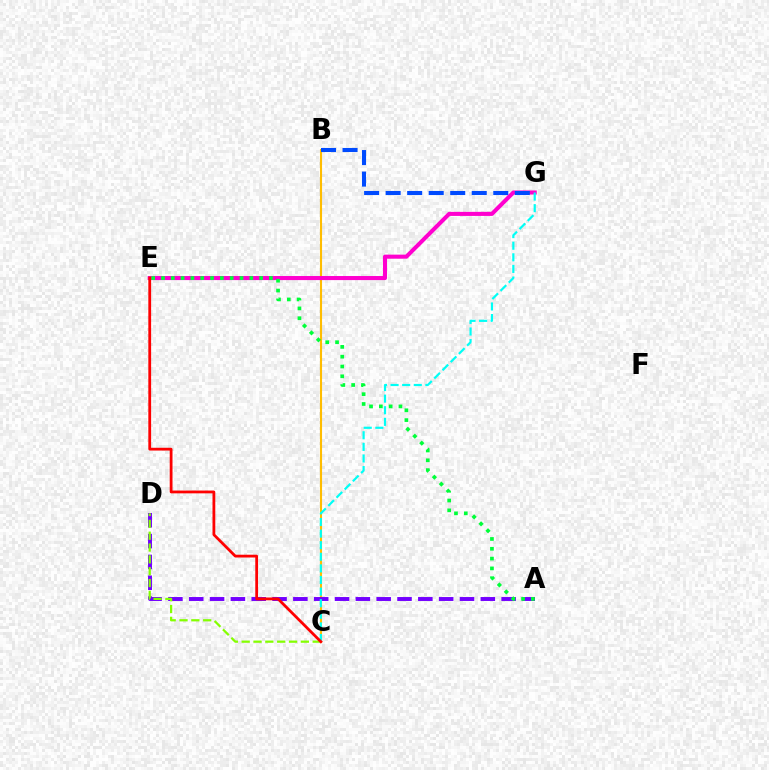{('B', 'C'): [{'color': '#ffbd00', 'line_style': 'solid', 'thickness': 1.52}], ('A', 'D'): [{'color': '#7200ff', 'line_style': 'dashed', 'thickness': 2.83}], ('E', 'G'): [{'color': '#ff00cf', 'line_style': 'solid', 'thickness': 2.93}], ('B', 'G'): [{'color': '#004bff', 'line_style': 'dashed', 'thickness': 2.92}], ('C', 'D'): [{'color': '#84ff00', 'line_style': 'dashed', 'thickness': 1.61}], ('C', 'G'): [{'color': '#00fff6', 'line_style': 'dashed', 'thickness': 1.58}], ('A', 'E'): [{'color': '#00ff39', 'line_style': 'dotted', 'thickness': 2.67}], ('C', 'E'): [{'color': '#ff0000', 'line_style': 'solid', 'thickness': 2.01}]}